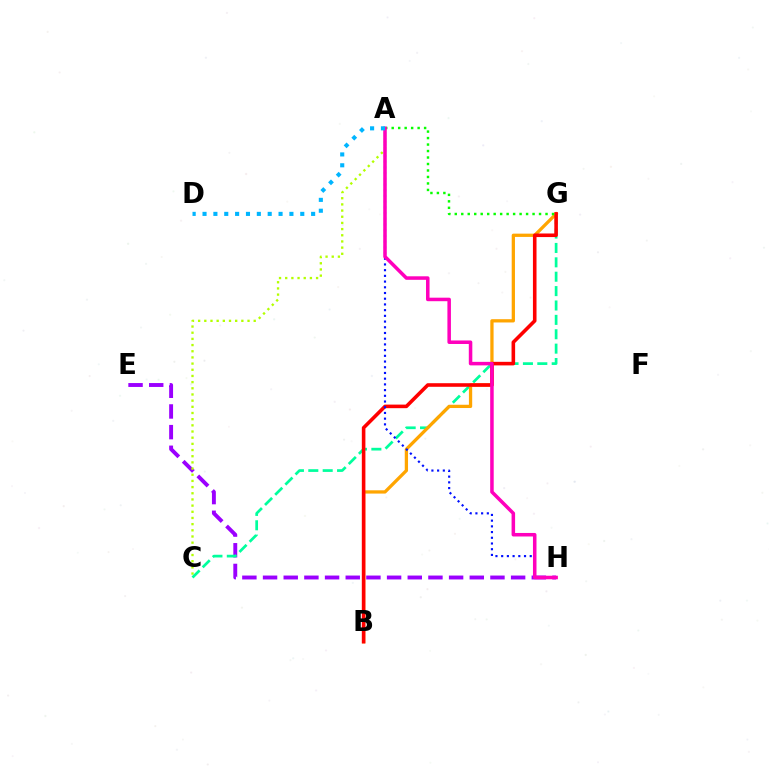{('E', 'H'): [{'color': '#9b00ff', 'line_style': 'dashed', 'thickness': 2.81}], ('A', 'C'): [{'color': '#b3ff00', 'line_style': 'dotted', 'thickness': 1.68}], ('C', 'G'): [{'color': '#00ff9d', 'line_style': 'dashed', 'thickness': 1.95}], ('B', 'G'): [{'color': '#ffa500', 'line_style': 'solid', 'thickness': 2.35}, {'color': '#ff0000', 'line_style': 'solid', 'thickness': 2.58}], ('A', 'G'): [{'color': '#08ff00', 'line_style': 'dotted', 'thickness': 1.76}], ('A', 'H'): [{'color': '#0010ff', 'line_style': 'dotted', 'thickness': 1.55}, {'color': '#ff00bd', 'line_style': 'solid', 'thickness': 2.53}], ('A', 'D'): [{'color': '#00b5ff', 'line_style': 'dotted', 'thickness': 2.95}]}